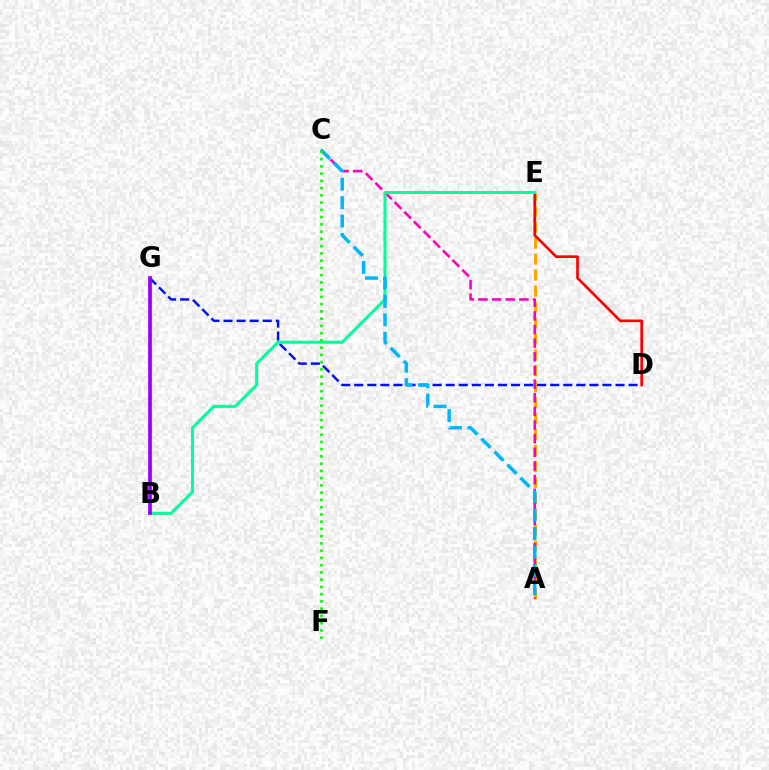{('B', 'G'): [{'color': '#b3ff00', 'line_style': 'solid', 'thickness': 1.79}, {'color': '#9b00ff', 'line_style': 'solid', 'thickness': 2.68}], ('D', 'G'): [{'color': '#0010ff', 'line_style': 'dashed', 'thickness': 1.77}], ('A', 'E'): [{'color': '#ffa500', 'line_style': 'dashed', 'thickness': 2.17}], ('A', 'C'): [{'color': '#ff00bd', 'line_style': 'dashed', 'thickness': 1.85}, {'color': '#00b5ff', 'line_style': 'dashed', 'thickness': 2.5}], ('D', 'E'): [{'color': '#ff0000', 'line_style': 'solid', 'thickness': 1.91}], ('B', 'E'): [{'color': '#00ff9d', 'line_style': 'solid', 'thickness': 2.19}], ('C', 'F'): [{'color': '#08ff00', 'line_style': 'dotted', 'thickness': 1.97}]}